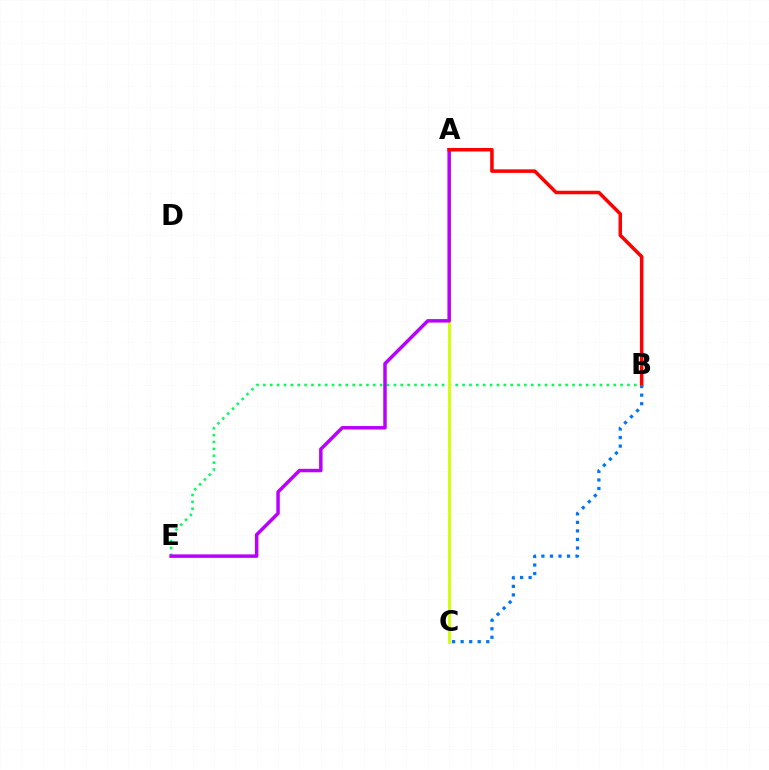{('B', 'E'): [{'color': '#00ff5c', 'line_style': 'dotted', 'thickness': 1.87}], ('A', 'C'): [{'color': '#d1ff00', 'line_style': 'solid', 'thickness': 2.06}], ('A', 'E'): [{'color': '#b900ff', 'line_style': 'solid', 'thickness': 2.5}], ('A', 'B'): [{'color': '#ff0000', 'line_style': 'solid', 'thickness': 2.53}], ('B', 'C'): [{'color': '#0074ff', 'line_style': 'dotted', 'thickness': 2.32}]}